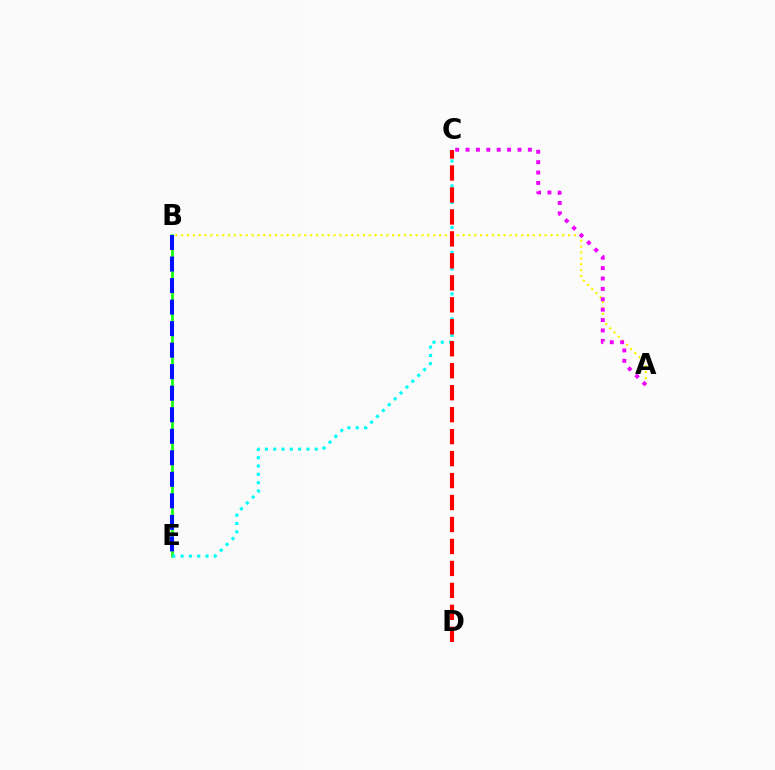{('B', 'E'): [{'color': '#08ff00', 'line_style': 'solid', 'thickness': 1.87}, {'color': '#0010ff', 'line_style': 'dashed', 'thickness': 2.92}], ('A', 'B'): [{'color': '#fcf500', 'line_style': 'dotted', 'thickness': 1.59}], ('A', 'C'): [{'color': '#ee00ff', 'line_style': 'dotted', 'thickness': 2.82}], ('C', 'E'): [{'color': '#00fff6', 'line_style': 'dotted', 'thickness': 2.26}], ('C', 'D'): [{'color': '#ff0000', 'line_style': 'dashed', 'thickness': 2.98}]}